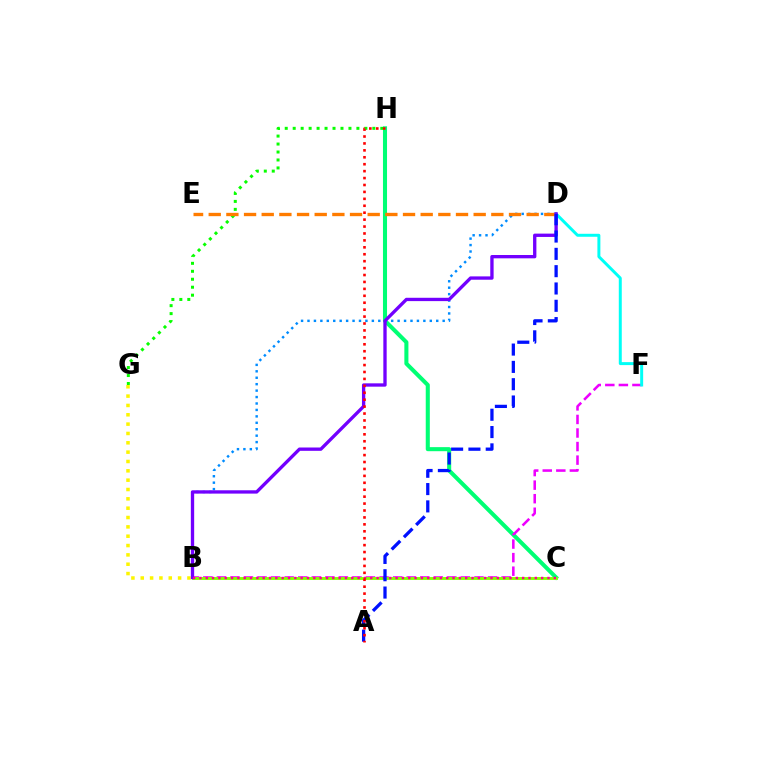{('G', 'H'): [{'color': '#08ff00', 'line_style': 'dotted', 'thickness': 2.16}], ('C', 'H'): [{'color': '#00ff74', 'line_style': 'solid', 'thickness': 2.92}], ('B', 'F'): [{'color': '#ee00ff', 'line_style': 'dashed', 'thickness': 1.84}], ('B', 'D'): [{'color': '#008cff', 'line_style': 'dotted', 'thickness': 1.75}, {'color': '#7200ff', 'line_style': 'solid', 'thickness': 2.39}], ('D', 'F'): [{'color': '#00fff6', 'line_style': 'solid', 'thickness': 2.14}], ('B', 'G'): [{'color': '#fcf500', 'line_style': 'dotted', 'thickness': 2.54}], ('D', 'E'): [{'color': '#ff7c00', 'line_style': 'dashed', 'thickness': 2.4}], ('B', 'C'): [{'color': '#84ff00', 'line_style': 'solid', 'thickness': 2.08}, {'color': '#ff0094', 'line_style': 'dotted', 'thickness': 1.72}], ('A', 'D'): [{'color': '#0010ff', 'line_style': 'dashed', 'thickness': 2.35}], ('A', 'H'): [{'color': '#ff0000', 'line_style': 'dotted', 'thickness': 1.88}]}